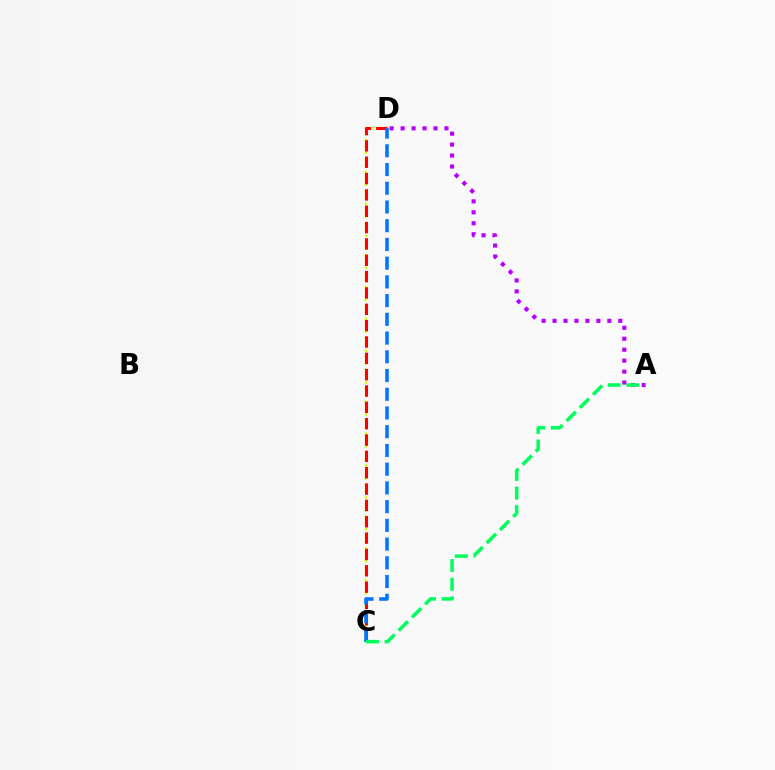{('C', 'D'): [{'color': '#d1ff00', 'line_style': 'dotted', 'thickness': 1.73}, {'color': '#ff0000', 'line_style': 'dashed', 'thickness': 2.22}, {'color': '#0074ff', 'line_style': 'dashed', 'thickness': 2.54}], ('A', 'D'): [{'color': '#b900ff', 'line_style': 'dotted', 'thickness': 2.98}], ('A', 'C'): [{'color': '#00ff5c', 'line_style': 'dashed', 'thickness': 2.53}]}